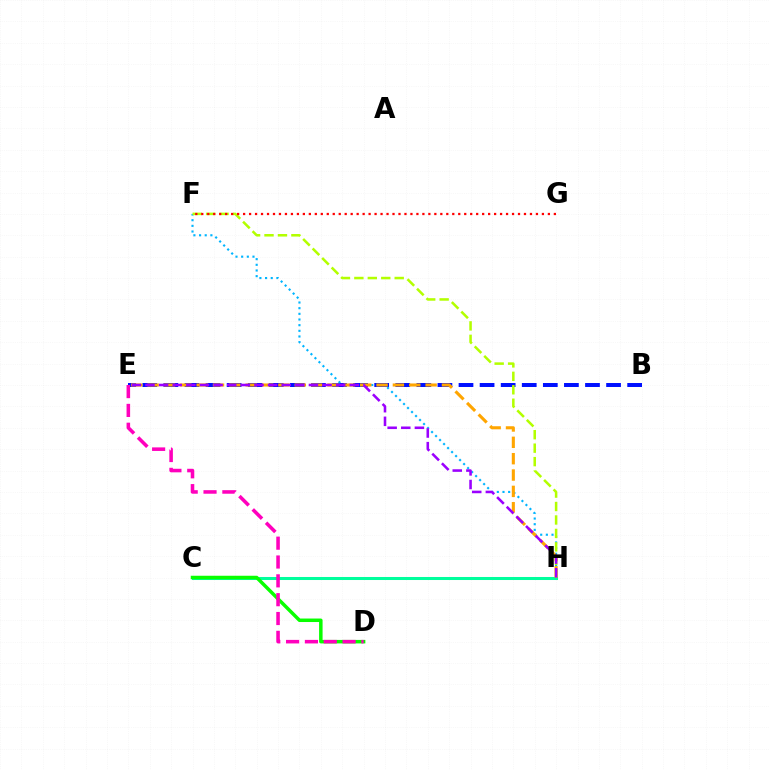{('B', 'E'): [{'color': '#0010ff', 'line_style': 'dashed', 'thickness': 2.86}], ('C', 'H'): [{'color': '#00ff9d', 'line_style': 'solid', 'thickness': 2.18}], ('F', 'H'): [{'color': '#00b5ff', 'line_style': 'dotted', 'thickness': 1.54}, {'color': '#b3ff00', 'line_style': 'dashed', 'thickness': 1.83}], ('E', 'H'): [{'color': '#ffa500', 'line_style': 'dashed', 'thickness': 2.22}, {'color': '#9b00ff', 'line_style': 'dashed', 'thickness': 1.85}], ('C', 'D'): [{'color': '#08ff00', 'line_style': 'solid', 'thickness': 2.51}], ('F', 'G'): [{'color': '#ff0000', 'line_style': 'dotted', 'thickness': 1.62}], ('D', 'E'): [{'color': '#ff00bd', 'line_style': 'dashed', 'thickness': 2.56}]}